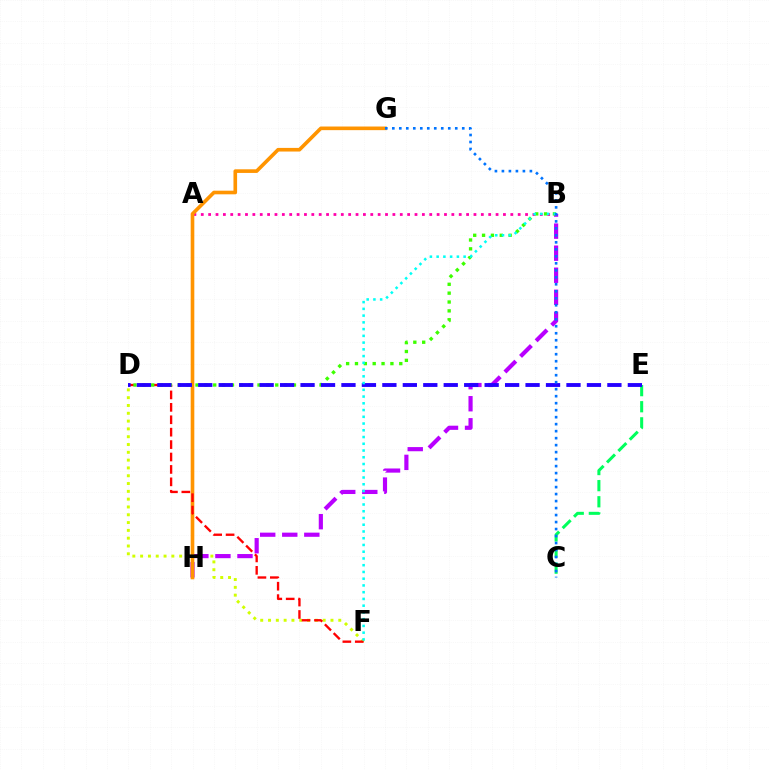{('D', 'F'): [{'color': '#d1ff00', 'line_style': 'dotted', 'thickness': 2.12}, {'color': '#ff0000', 'line_style': 'dashed', 'thickness': 1.69}], ('B', 'H'): [{'color': '#b900ff', 'line_style': 'dashed', 'thickness': 3.0}], ('A', 'B'): [{'color': '#ff00ac', 'line_style': 'dotted', 'thickness': 2.0}], ('G', 'H'): [{'color': '#ff9400', 'line_style': 'solid', 'thickness': 2.61}], ('C', 'E'): [{'color': '#00ff5c', 'line_style': 'dashed', 'thickness': 2.19}], ('B', 'D'): [{'color': '#3dff00', 'line_style': 'dotted', 'thickness': 2.41}], ('D', 'E'): [{'color': '#2500ff', 'line_style': 'dashed', 'thickness': 2.78}], ('B', 'F'): [{'color': '#00fff6', 'line_style': 'dotted', 'thickness': 1.83}], ('C', 'G'): [{'color': '#0074ff', 'line_style': 'dotted', 'thickness': 1.9}]}